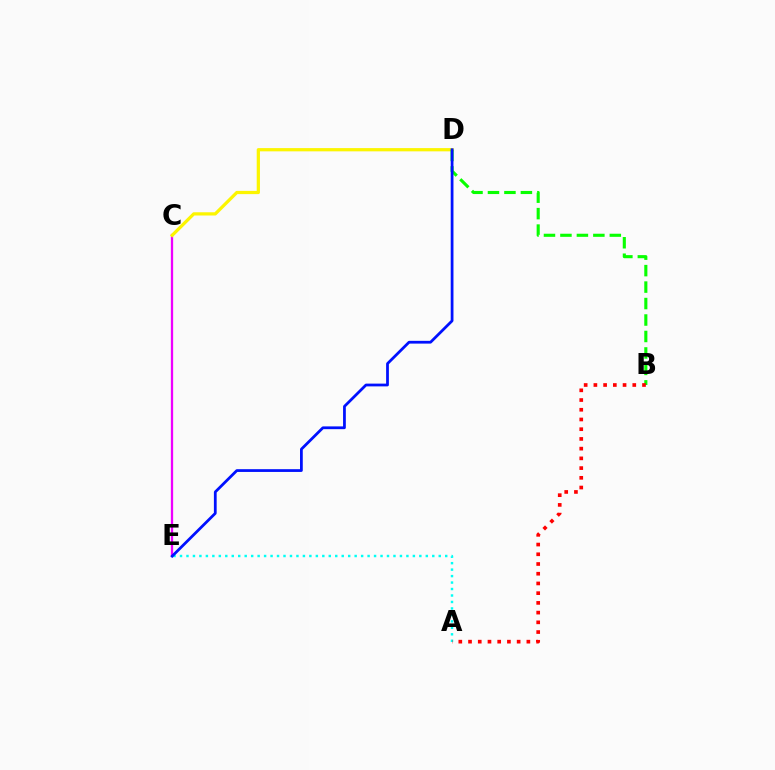{('A', 'E'): [{'color': '#00fff6', 'line_style': 'dotted', 'thickness': 1.76}], ('C', 'E'): [{'color': '#ee00ff', 'line_style': 'solid', 'thickness': 1.65}], ('C', 'D'): [{'color': '#fcf500', 'line_style': 'solid', 'thickness': 2.33}], ('B', 'D'): [{'color': '#08ff00', 'line_style': 'dashed', 'thickness': 2.24}], ('A', 'B'): [{'color': '#ff0000', 'line_style': 'dotted', 'thickness': 2.64}], ('D', 'E'): [{'color': '#0010ff', 'line_style': 'solid', 'thickness': 1.99}]}